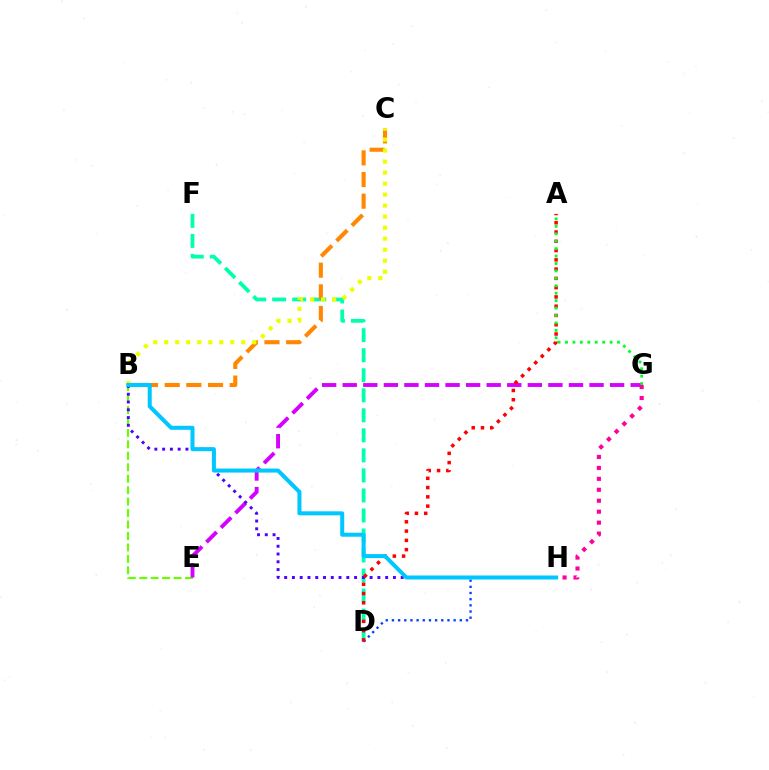{('B', 'E'): [{'color': '#66ff00', 'line_style': 'dashed', 'thickness': 1.56}], ('D', 'F'): [{'color': '#00ffaf', 'line_style': 'dashed', 'thickness': 2.72}], ('B', 'C'): [{'color': '#ff8800', 'line_style': 'dashed', 'thickness': 2.94}, {'color': '#eeff00', 'line_style': 'dotted', 'thickness': 2.99}], ('E', 'G'): [{'color': '#d600ff', 'line_style': 'dashed', 'thickness': 2.79}], ('B', 'H'): [{'color': '#4f00ff', 'line_style': 'dotted', 'thickness': 2.11}, {'color': '#00c7ff', 'line_style': 'solid', 'thickness': 2.89}], ('G', 'H'): [{'color': '#ff00a0', 'line_style': 'dotted', 'thickness': 2.97}], ('D', 'H'): [{'color': '#003fff', 'line_style': 'dotted', 'thickness': 1.68}], ('A', 'D'): [{'color': '#ff0000', 'line_style': 'dotted', 'thickness': 2.52}], ('A', 'G'): [{'color': '#00ff27', 'line_style': 'dotted', 'thickness': 2.02}]}